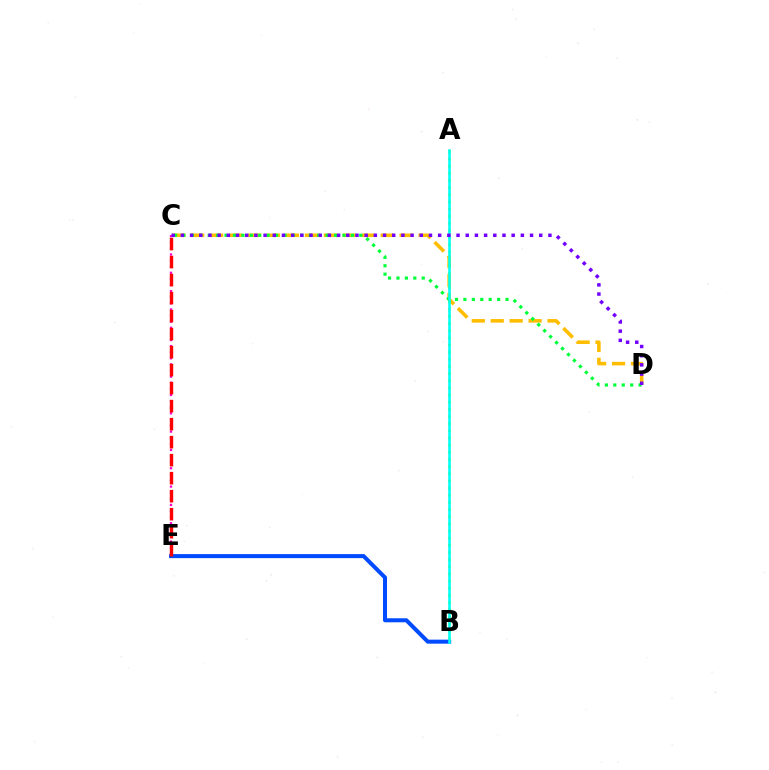{('C', 'D'): [{'color': '#ffbd00', 'line_style': 'dashed', 'thickness': 2.57}, {'color': '#00ff39', 'line_style': 'dotted', 'thickness': 2.29}, {'color': '#7200ff', 'line_style': 'dotted', 'thickness': 2.5}], ('B', 'E'): [{'color': '#004bff', 'line_style': 'solid', 'thickness': 2.9}], ('A', 'B'): [{'color': '#84ff00', 'line_style': 'dotted', 'thickness': 1.94}, {'color': '#00fff6', 'line_style': 'solid', 'thickness': 1.84}], ('C', 'E'): [{'color': '#ff00cf', 'line_style': 'dotted', 'thickness': 1.66}, {'color': '#ff0000', 'line_style': 'dashed', 'thickness': 2.45}]}